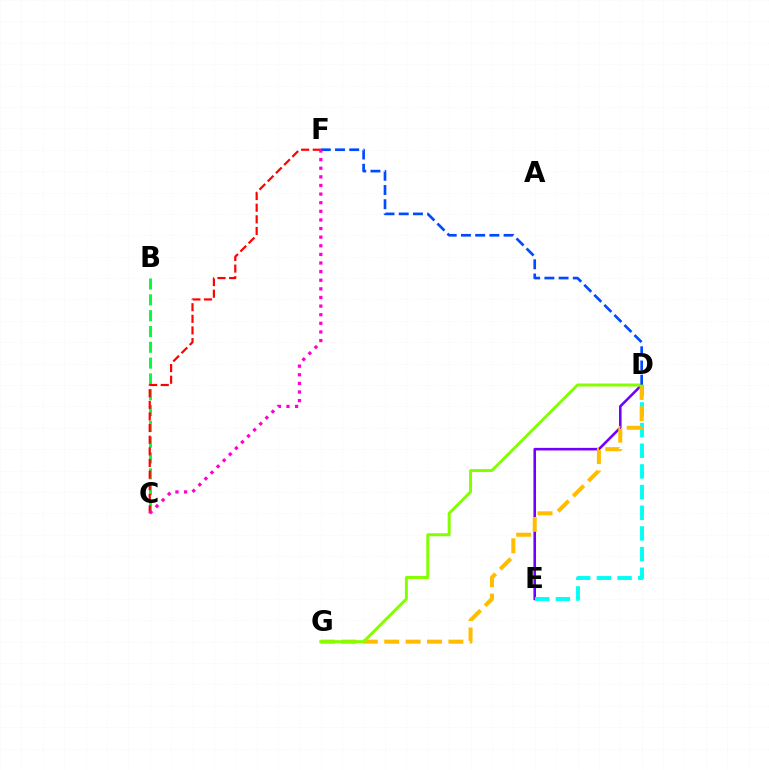{('D', 'E'): [{'color': '#7200ff', 'line_style': 'solid', 'thickness': 1.87}, {'color': '#00fff6', 'line_style': 'dashed', 'thickness': 2.81}], ('B', 'C'): [{'color': '#00ff39', 'line_style': 'dashed', 'thickness': 2.15}], ('C', 'F'): [{'color': '#ff0000', 'line_style': 'dashed', 'thickness': 1.58}, {'color': '#ff00cf', 'line_style': 'dotted', 'thickness': 2.34}], ('D', 'G'): [{'color': '#ffbd00', 'line_style': 'dashed', 'thickness': 2.9}, {'color': '#84ff00', 'line_style': 'solid', 'thickness': 2.15}], ('D', 'F'): [{'color': '#004bff', 'line_style': 'dashed', 'thickness': 1.93}]}